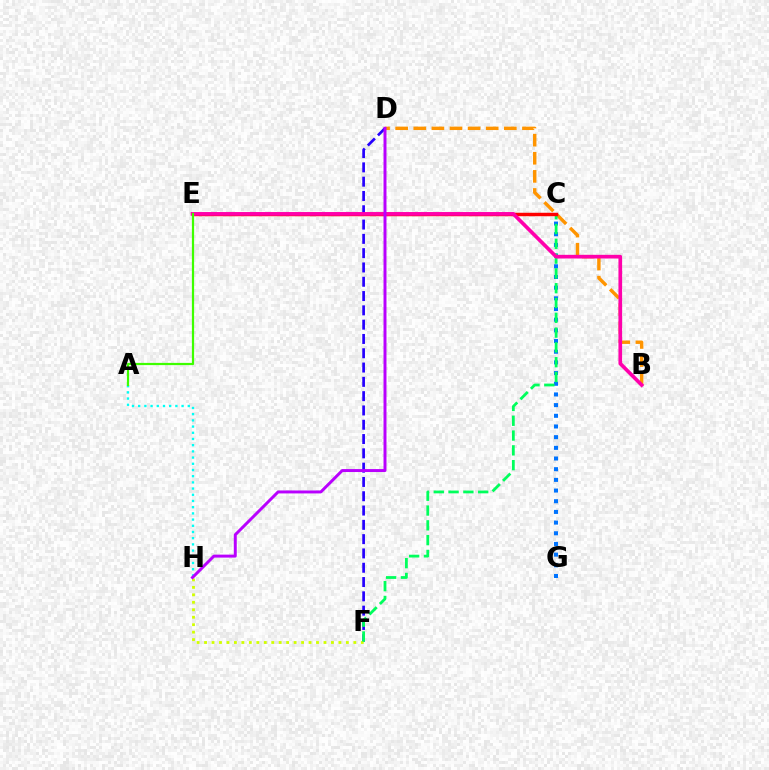{('D', 'F'): [{'color': '#2500ff', 'line_style': 'dashed', 'thickness': 1.94}], ('F', 'H'): [{'color': '#d1ff00', 'line_style': 'dotted', 'thickness': 2.03}], ('C', 'G'): [{'color': '#0074ff', 'line_style': 'dotted', 'thickness': 2.9}], ('A', 'H'): [{'color': '#00fff6', 'line_style': 'dotted', 'thickness': 1.68}], ('B', 'D'): [{'color': '#ff9400', 'line_style': 'dashed', 'thickness': 2.46}], ('C', 'F'): [{'color': '#00ff5c', 'line_style': 'dashed', 'thickness': 2.01}], ('C', 'E'): [{'color': '#ff0000', 'line_style': 'solid', 'thickness': 2.5}], ('B', 'E'): [{'color': '#ff00ac', 'line_style': 'solid', 'thickness': 2.65}], ('D', 'H'): [{'color': '#b900ff', 'line_style': 'solid', 'thickness': 2.13}], ('A', 'E'): [{'color': '#3dff00', 'line_style': 'solid', 'thickness': 1.6}]}